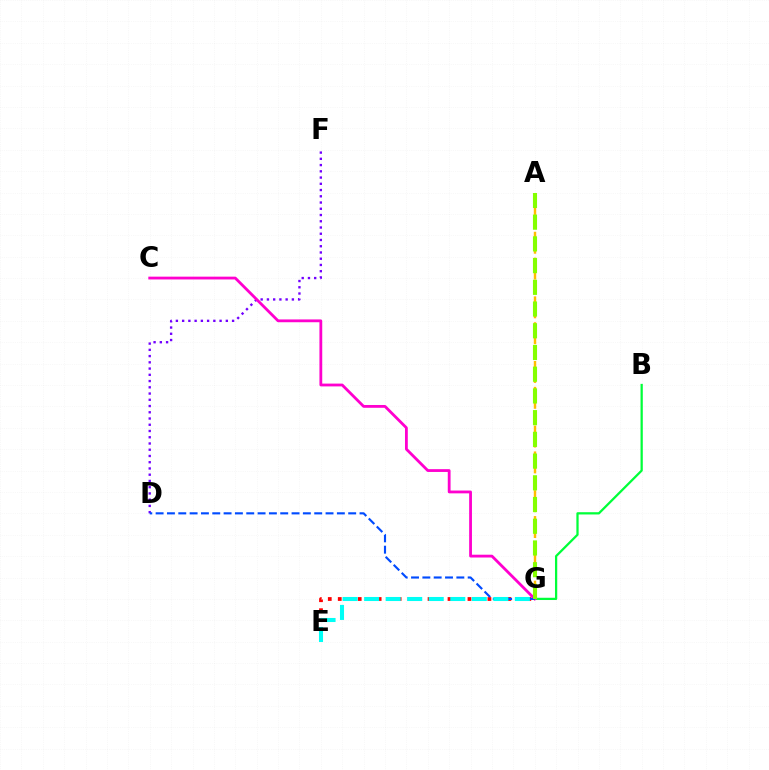{('B', 'G'): [{'color': '#00ff39', 'line_style': 'solid', 'thickness': 1.62}], ('A', 'G'): [{'color': '#ffbd00', 'line_style': 'dashed', 'thickness': 1.76}, {'color': '#84ff00', 'line_style': 'dashed', 'thickness': 2.95}], ('E', 'G'): [{'color': '#ff0000', 'line_style': 'dotted', 'thickness': 2.71}, {'color': '#00fff6', 'line_style': 'dashed', 'thickness': 2.93}], ('D', 'F'): [{'color': '#7200ff', 'line_style': 'dotted', 'thickness': 1.7}], ('C', 'G'): [{'color': '#ff00cf', 'line_style': 'solid', 'thickness': 2.02}], ('D', 'G'): [{'color': '#004bff', 'line_style': 'dashed', 'thickness': 1.54}]}